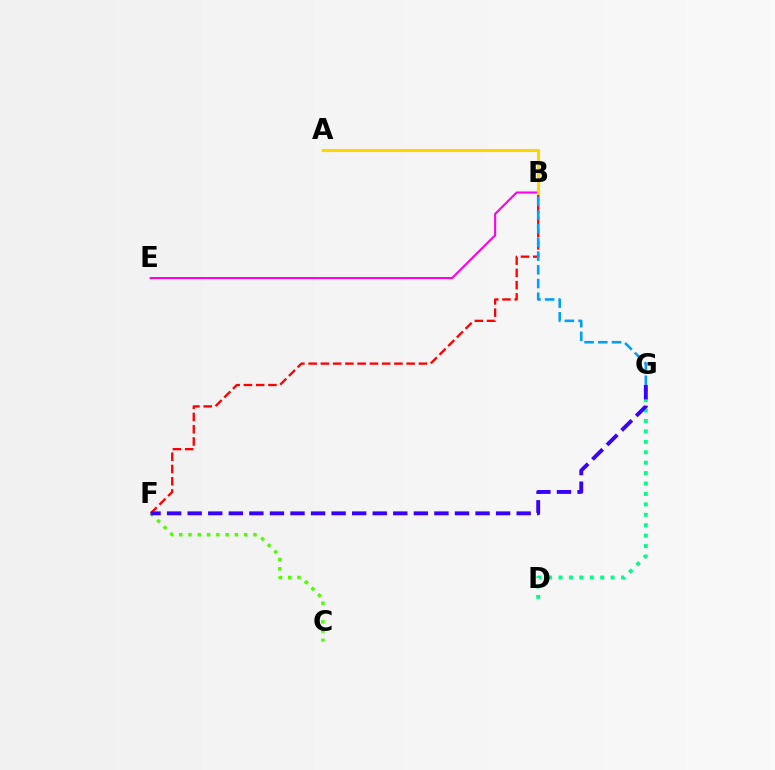{('B', 'F'): [{'color': '#ff0000', 'line_style': 'dashed', 'thickness': 1.67}], ('B', 'E'): [{'color': '#ff00ed', 'line_style': 'solid', 'thickness': 1.51}], ('A', 'B'): [{'color': '#ffd500', 'line_style': 'solid', 'thickness': 2.24}], ('C', 'F'): [{'color': '#4fff00', 'line_style': 'dotted', 'thickness': 2.52}], ('D', 'G'): [{'color': '#00ff86', 'line_style': 'dotted', 'thickness': 2.83}], ('B', 'G'): [{'color': '#009eff', 'line_style': 'dashed', 'thickness': 1.86}], ('F', 'G'): [{'color': '#3700ff', 'line_style': 'dashed', 'thickness': 2.79}]}